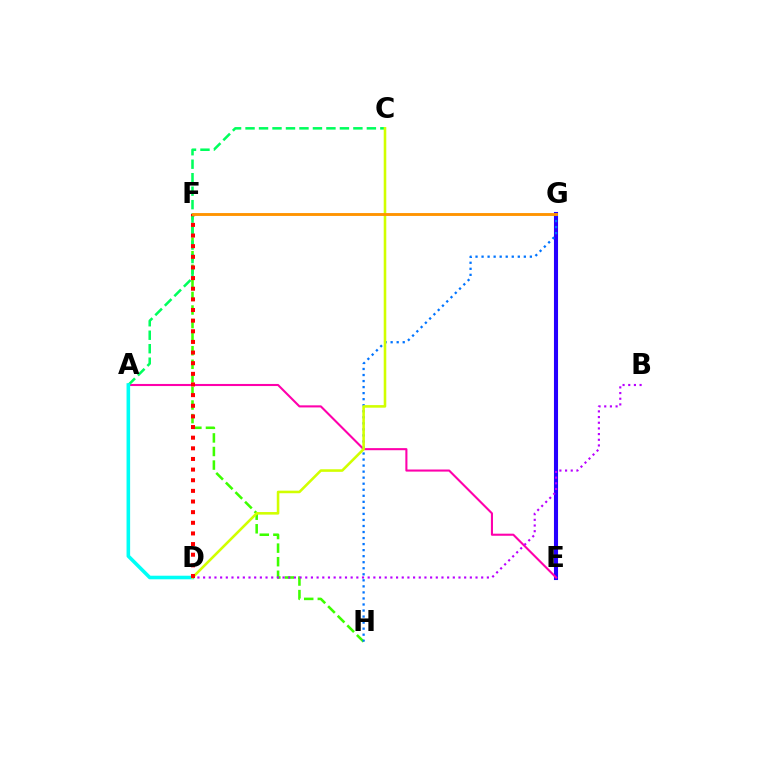{('F', 'H'): [{'color': '#3dff00', 'line_style': 'dashed', 'thickness': 1.84}], ('E', 'G'): [{'color': '#2500ff', 'line_style': 'solid', 'thickness': 2.94}], ('A', 'E'): [{'color': '#ff00ac', 'line_style': 'solid', 'thickness': 1.51}], ('A', 'C'): [{'color': '#00ff5c', 'line_style': 'dashed', 'thickness': 1.83}], ('G', 'H'): [{'color': '#0074ff', 'line_style': 'dotted', 'thickness': 1.64}], ('A', 'D'): [{'color': '#00fff6', 'line_style': 'solid', 'thickness': 2.58}], ('B', 'D'): [{'color': '#b900ff', 'line_style': 'dotted', 'thickness': 1.54}], ('C', 'D'): [{'color': '#d1ff00', 'line_style': 'solid', 'thickness': 1.86}], ('D', 'F'): [{'color': '#ff0000', 'line_style': 'dotted', 'thickness': 2.89}], ('F', 'G'): [{'color': '#ff9400', 'line_style': 'solid', 'thickness': 2.07}]}